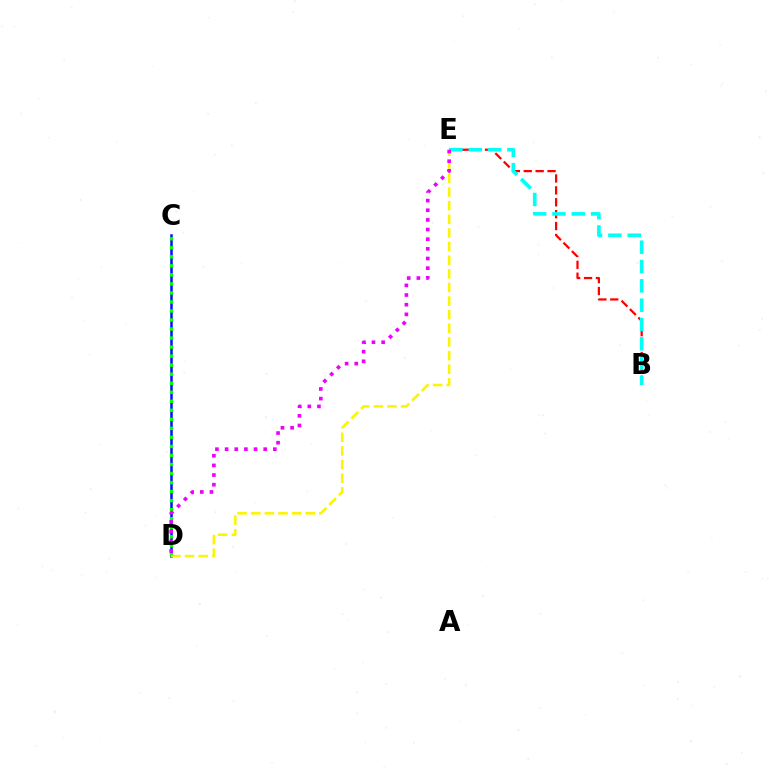{('B', 'E'): [{'color': '#ff0000', 'line_style': 'dashed', 'thickness': 1.62}, {'color': '#00fff6', 'line_style': 'dashed', 'thickness': 2.63}], ('C', 'D'): [{'color': '#0010ff', 'line_style': 'solid', 'thickness': 1.8}, {'color': '#08ff00', 'line_style': 'dotted', 'thickness': 2.45}], ('D', 'E'): [{'color': '#fcf500', 'line_style': 'dashed', 'thickness': 1.85}, {'color': '#ee00ff', 'line_style': 'dotted', 'thickness': 2.62}]}